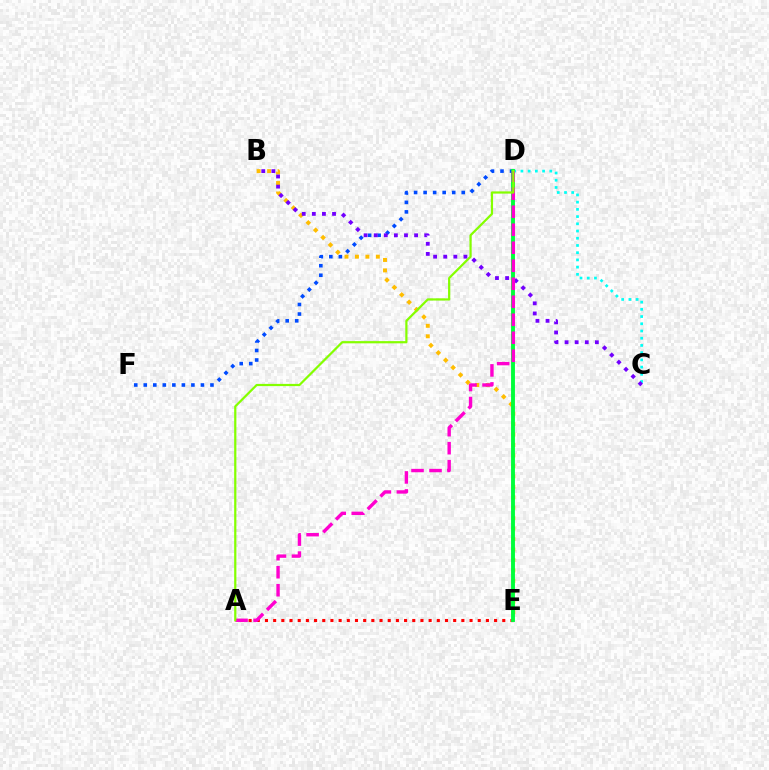{('D', 'F'): [{'color': '#004bff', 'line_style': 'dotted', 'thickness': 2.59}], ('B', 'E'): [{'color': '#ffbd00', 'line_style': 'dotted', 'thickness': 2.84}], ('C', 'D'): [{'color': '#00fff6', 'line_style': 'dotted', 'thickness': 1.96}], ('A', 'E'): [{'color': '#ff0000', 'line_style': 'dotted', 'thickness': 2.22}], ('D', 'E'): [{'color': '#00ff39', 'line_style': 'solid', 'thickness': 2.8}], ('B', 'C'): [{'color': '#7200ff', 'line_style': 'dotted', 'thickness': 2.74}], ('A', 'D'): [{'color': '#ff00cf', 'line_style': 'dashed', 'thickness': 2.45}, {'color': '#84ff00', 'line_style': 'solid', 'thickness': 1.6}]}